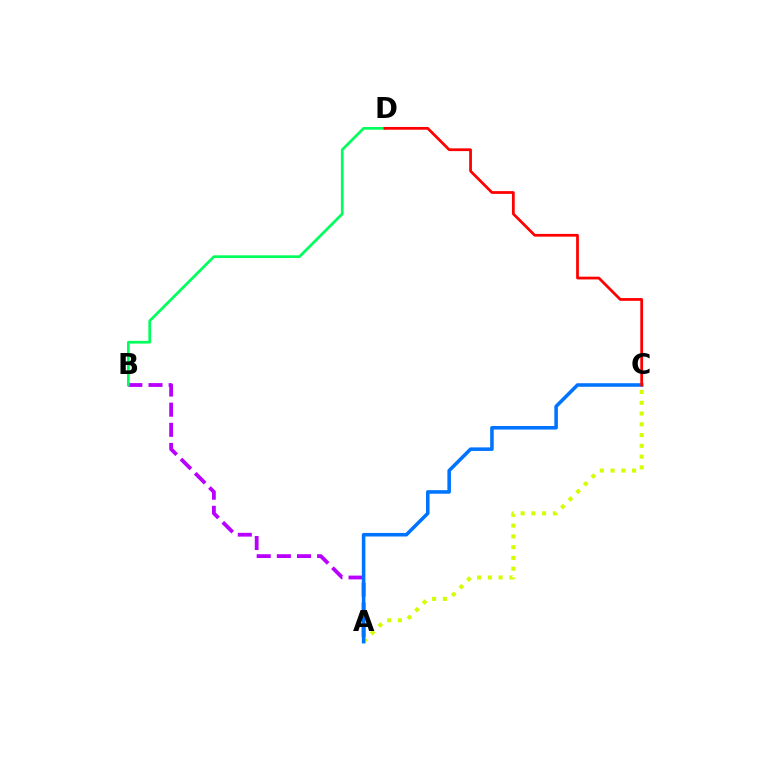{('A', 'B'): [{'color': '#b900ff', 'line_style': 'dashed', 'thickness': 2.74}], ('A', 'C'): [{'color': '#d1ff00', 'line_style': 'dotted', 'thickness': 2.93}, {'color': '#0074ff', 'line_style': 'solid', 'thickness': 2.56}], ('B', 'D'): [{'color': '#00ff5c', 'line_style': 'solid', 'thickness': 1.96}], ('C', 'D'): [{'color': '#ff0000', 'line_style': 'solid', 'thickness': 1.98}]}